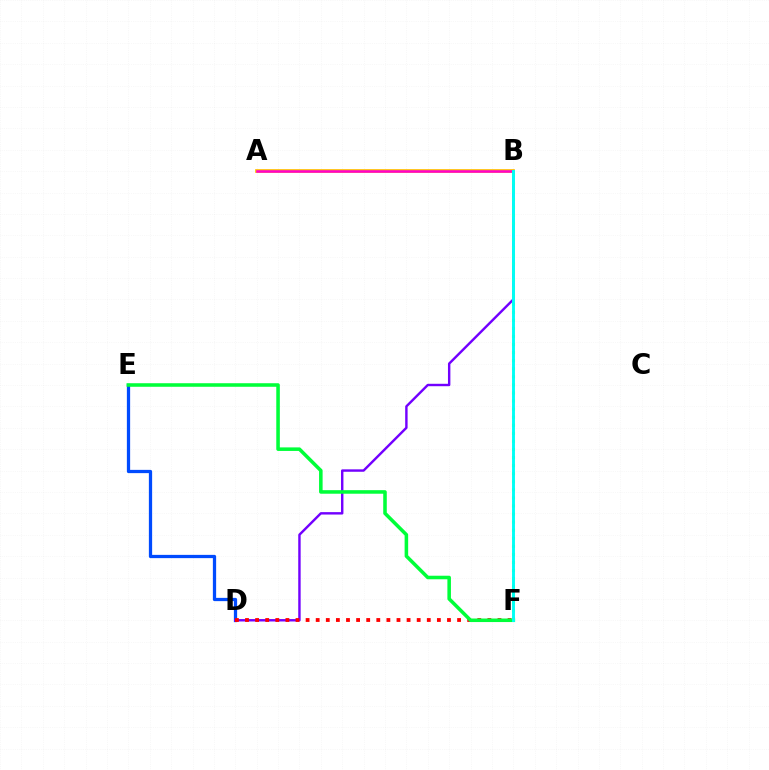{('D', 'E'): [{'color': '#004bff', 'line_style': 'solid', 'thickness': 2.35}], ('B', 'D'): [{'color': '#7200ff', 'line_style': 'solid', 'thickness': 1.74}], ('D', 'F'): [{'color': '#ff0000', 'line_style': 'dotted', 'thickness': 2.74}], ('E', 'F'): [{'color': '#00ff39', 'line_style': 'solid', 'thickness': 2.56}], ('A', 'B'): [{'color': '#ffbd00', 'line_style': 'solid', 'thickness': 2.67}, {'color': '#ff00cf', 'line_style': 'solid', 'thickness': 1.81}], ('B', 'F'): [{'color': '#84ff00', 'line_style': 'dotted', 'thickness': 2.19}, {'color': '#00fff6', 'line_style': 'solid', 'thickness': 2.09}]}